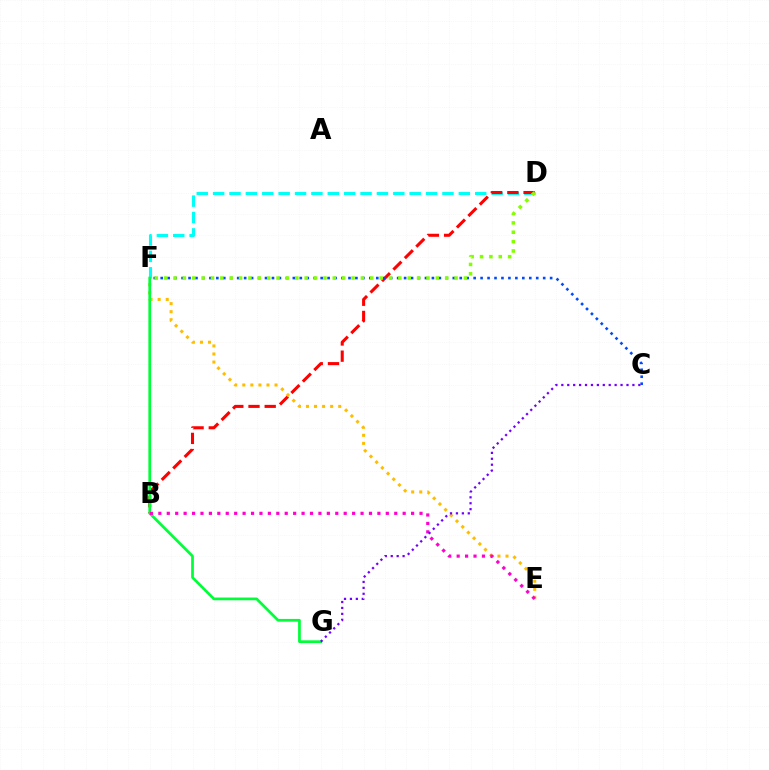{('D', 'F'): [{'color': '#00fff6', 'line_style': 'dashed', 'thickness': 2.23}, {'color': '#84ff00', 'line_style': 'dotted', 'thickness': 2.55}], ('B', 'D'): [{'color': '#ff0000', 'line_style': 'dashed', 'thickness': 2.2}], ('E', 'F'): [{'color': '#ffbd00', 'line_style': 'dotted', 'thickness': 2.19}], ('F', 'G'): [{'color': '#00ff39', 'line_style': 'solid', 'thickness': 1.96}], ('C', 'F'): [{'color': '#004bff', 'line_style': 'dotted', 'thickness': 1.89}], ('B', 'E'): [{'color': '#ff00cf', 'line_style': 'dotted', 'thickness': 2.29}], ('C', 'G'): [{'color': '#7200ff', 'line_style': 'dotted', 'thickness': 1.61}]}